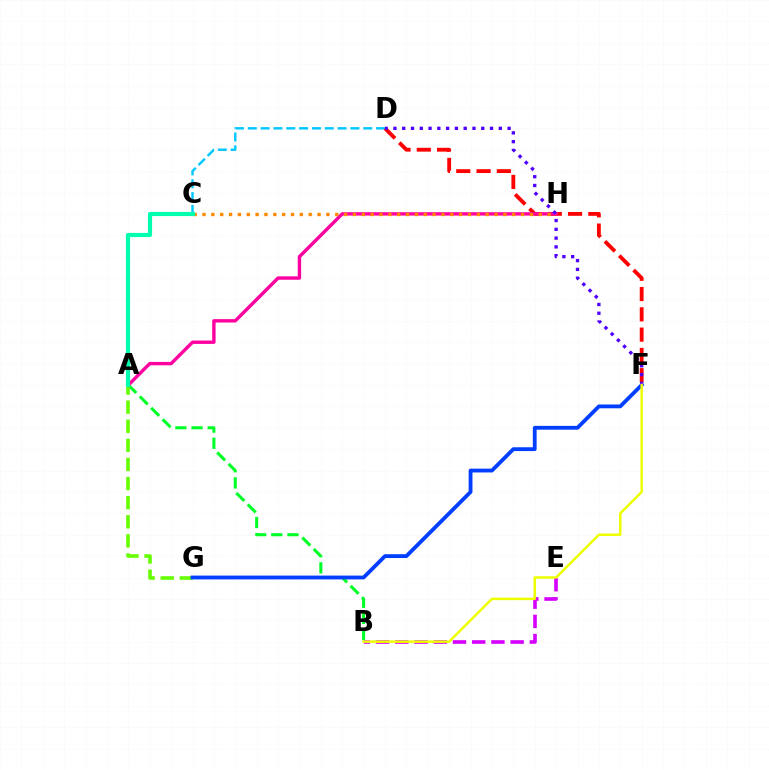{('A', 'B'): [{'color': '#00ff27', 'line_style': 'dashed', 'thickness': 2.2}], ('A', 'G'): [{'color': '#66ff00', 'line_style': 'dashed', 'thickness': 2.59}], ('C', 'D'): [{'color': '#00c7ff', 'line_style': 'dashed', 'thickness': 1.74}], ('D', 'F'): [{'color': '#ff0000', 'line_style': 'dashed', 'thickness': 2.76}, {'color': '#4f00ff', 'line_style': 'dotted', 'thickness': 2.39}], ('A', 'H'): [{'color': '#ff00a0', 'line_style': 'solid', 'thickness': 2.44}], ('B', 'E'): [{'color': '#d600ff', 'line_style': 'dashed', 'thickness': 2.61}], ('C', 'H'): [{'color': '#ff8800', 'line_style': 'dotted', 'thickness': 2.4}], ('A', 'C'): [{'color': '#00ffaf', 'line_style': 'solid', 'thickness': 3.0}], ('F', 'G'): [{'color': '#003fff', 'line_style': 'solid', 'thickness': 2.75}], ('B', 'F'): [{'color': '#eeff00', 'line_style': 'solid', 'thickness': 1.79}]}